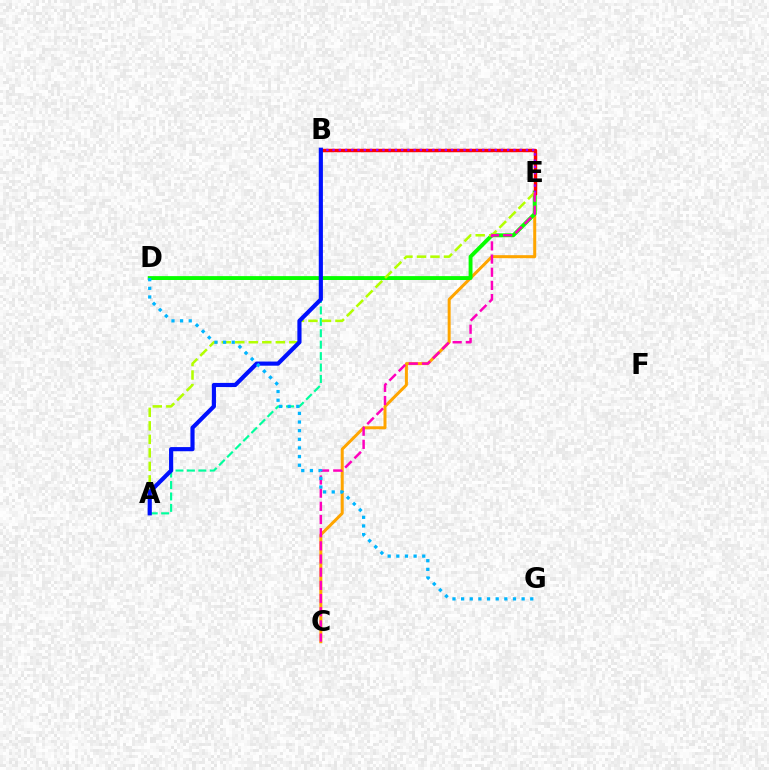{('C', 'E'): [{'color': '#ffa500', 'line_style': 'solid', 'thickness': 2.16}, {'color': '#ff00bd', 'line_style': 'dashed', 'thickness': 1.79}], ('D', 'E'): [{'color': '#08ff00', 'line_style': 'solid', 'thickness': 2.8}], ('B', 'E'): [{'color': '#ff0000', 'line_style': 'solid', 'thickness': 2.48}, {'color': '#9b00ff', 'line_style': 'dotted', 'thickness': 1.69}], ('A', 'B'): [{'color': '#00ff9d', 'line_style': 'dashed', 'thickness': 1.55}, {'color': '#0010ff', 'line_style': 'solid', 'thickness': 2.99}], ('A', 'E'): [{'color': '#b3ff00', 'line_style': 'dashed', 'thickness': 1.84}], ('D', 'G'): [{'color': '#00b5ff', 'line_style': 'dotted', 'thickness': 2.35}]}